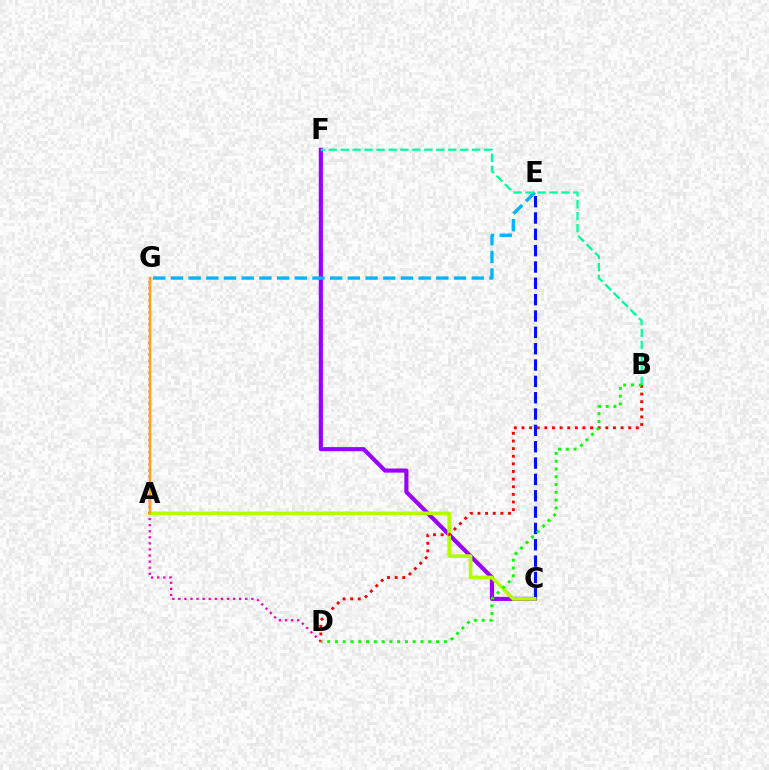{('C', 'F'): [{'color': '#9b00ff', 'line_style': 'solid', 'thickness': 2.97}], ('C', 'E'): [{'color': '#0010ff', 'line_style': 'dashed', 'thickness': 2.22}], ('A', 'C'): [{'color': '#b3ff00', 'line_style': 'solid', 'thickness': 2.62}], ('E', 'G'): [{'color': '#00b5ff', 'line_style': 'dashed', 'thickness': 2.4}], ('D', 'G'): [{'color': '#ff00bd', 'line_style': 'dotted', 'thickness': 1.65}], ('B', 'F'): [{'color': '#00ff9d', 'line_style': 'dashed', 'thickness': 1.62}], ('B', 'D'): [{'color': '#ff0000', 'line_style': 'dotted', 'thickness': 2.07}, {'color': '#08ff00', 'line_style': 'dotted', 'thickness': 2.11}], ('A', 'G'): [{'color': '#ffa500', 'line_style': 'solid', 'thickness': 1.79}]}